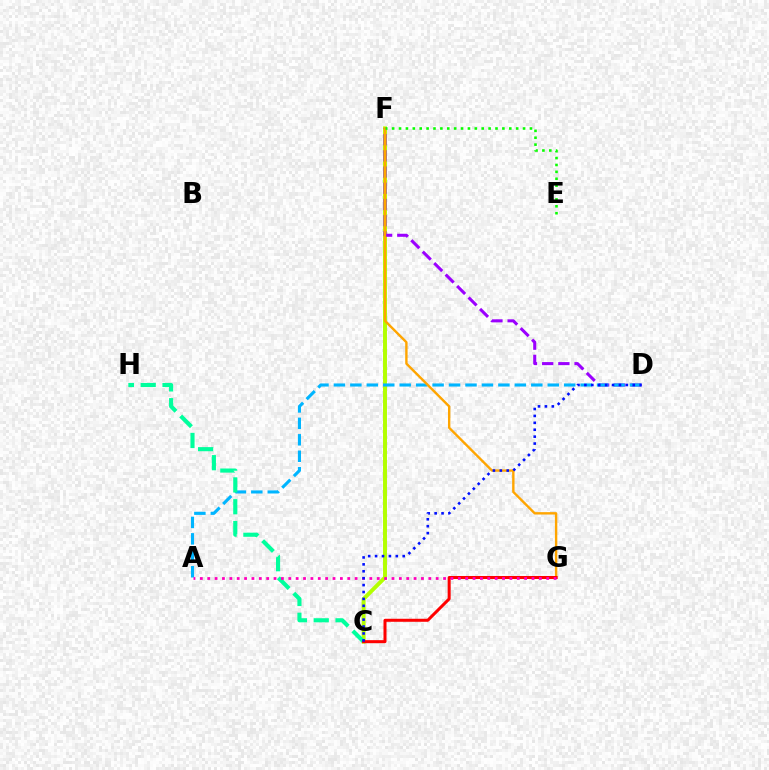{('C', 'F'): [{'color': '#b3ff00', 'line_style': 'solid', 'thickness': 2.84}], ('D', 'F'): [{'color': '#9b00ff', 'line_style': 'dashed', 'thickness': 2.2}], ('A', 'D'): [{'color': '#00b5ff', 'line_style': 'dashed', 'thickness': 2.23}], ('F', 'G'): [{'color': '#ffa500', 'line_style': 'solid', 'thickness': 1.72}], ('C', 'H'): [{'color': '#00ff9d', 'line_style': 'dashed', 'thickness': 2.96}], ('C', 'G'): [{'color': '#ff0000', 'line_style': 'solid', 'thickness': 2.17}], ('E', 'F'): [{'color': '#08ff00', 'line_style': 'dotted', 'thickness': 1.87}], ('A', 'G'): [{'color': '#ff00bd', 'line_style': 'dotted', 'thickness': 2.0}], ('C', 'D'): [{'color': '#0010ff', 'line_style': 'dotted', 'thickness': 1.88}]}